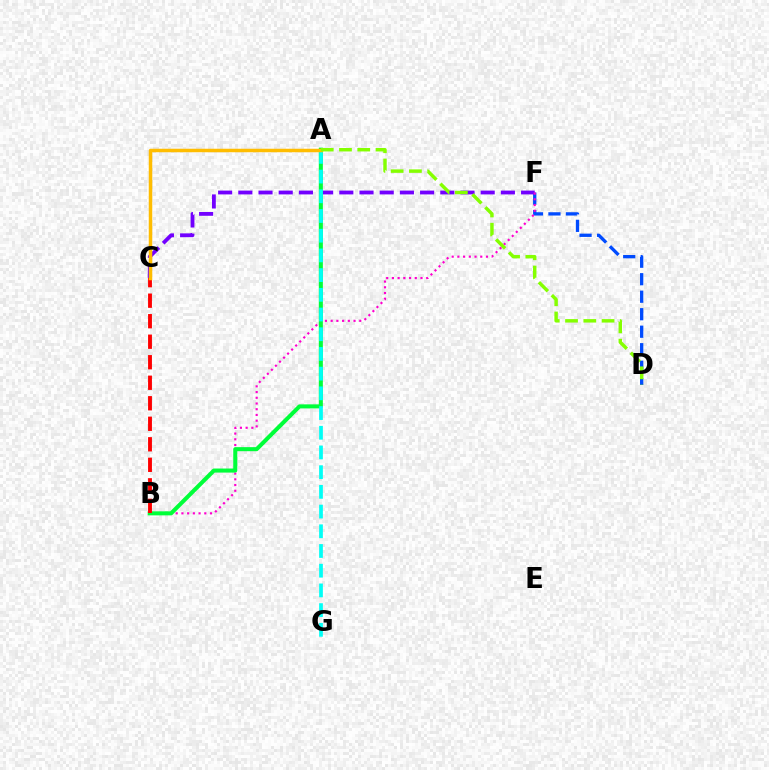{('D', 'F'): [{'color': '#004bff', 'line_style': 'dashed', 'thickness': 2.38}], ('C', 'F'): [{'color': '#7200ff', 'line_style': 'dashed', 'thickness': 2.74}], ('B', 'F'): [{'color': '#ff00cf', 'line_style': 'dotted', 'thickness': 1.55}], ('A', 'B'): [{'color': '#00ff39', 'line_style': 'solid', 'thickness': 2.92}], ('B', 'C'): [{'color': '#ff0000', 'line_style': 'dashed', 'thickness': 2.79}], ('A', 'G'): [{'color': '#00fff6', 'line_style': 'dashed', 'thickness': 2.68}], ('A', 'C'): [{'color': '#ffbd00', 'line_style': 'solid', 'thickness': 2.52}], ('A', 'D'): [{'color': '#84ff00', 'line_style': 'dashed', 'thickness': 2.48}]}